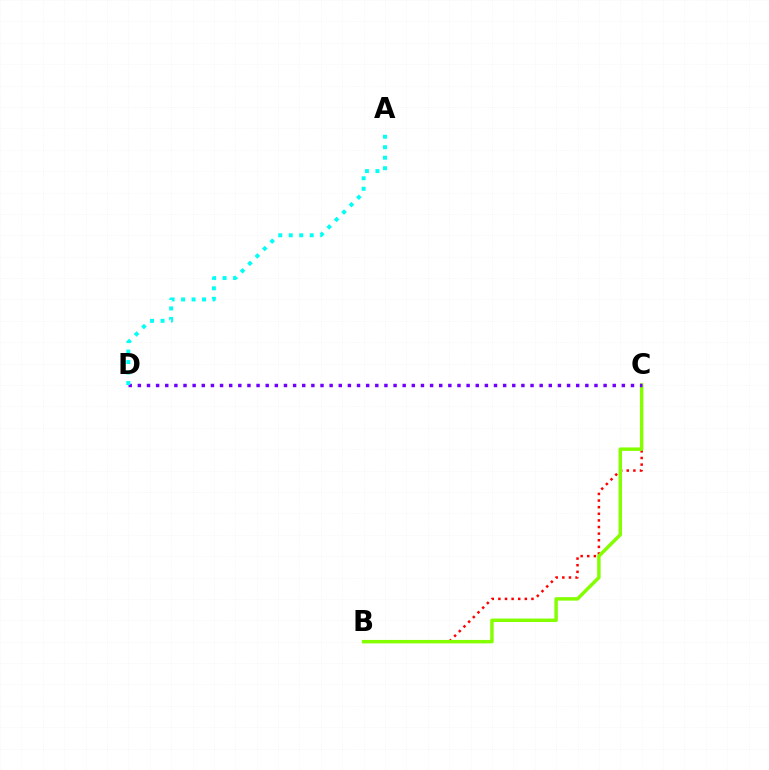{('B', 'C'): [{'color': '#ff0000', 'line_style': 'dotted', 'thickness': 1.8}, {'color': '#84ff00', 'line_style': 'solid', 'thickness': 2.49}], ('C', 'D'): [{'color': '#7200ff', 'line_style': 'dotted', 'thickness': 2.48}], ('A', 'D'): [{'color': '#00fff6', 'line_style': 'dotted', 'thickness': 2.85}]}